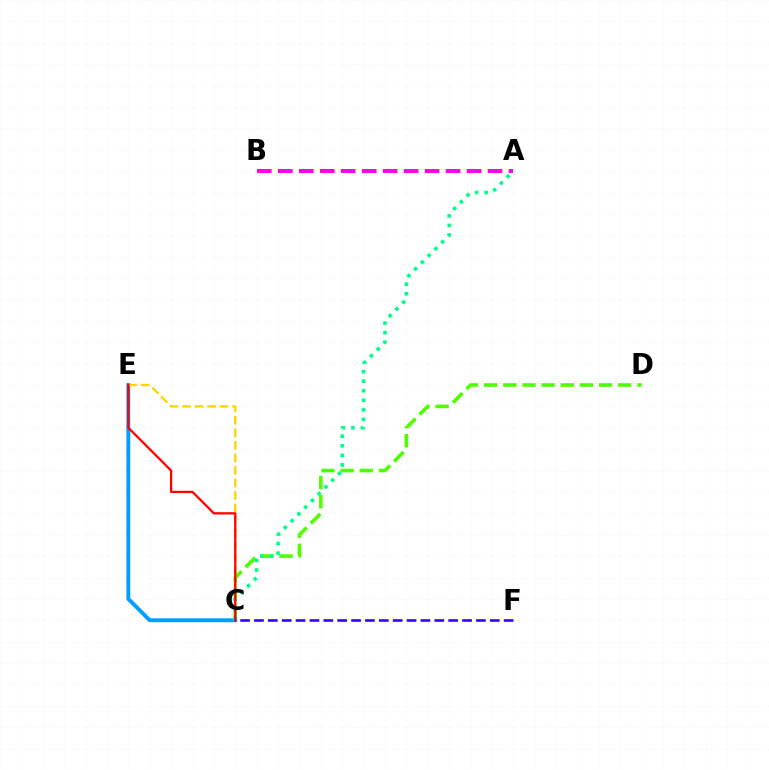{('C', 'E'): [{'color': '#009eff', 'line_style': 'solid', 'thickness': 2.8}, {'color': '#ffd500', 'line_style': 'dashed', 'thickness': 1.7}, {'color': '#ff0000', 'line_style': 'solid', 'thickness': 1.63}], ('A', 'B'): [{'color': '#ff00ed', 'line_style': 'dashed', 'thickness': 2.85}], ('C', 'D'): [{'color': '#4fff00', 'line_style': 'dashed', 'thickness': 2.6}], ('A', 'C'): [{'color': '#00ff86', 'line_style': 'dotted', 'thickness': 2.6}], ('C', 'F'): [{'color': '#3700ff', 'line_style': 'dashed', 'thickness': 1.88}]}